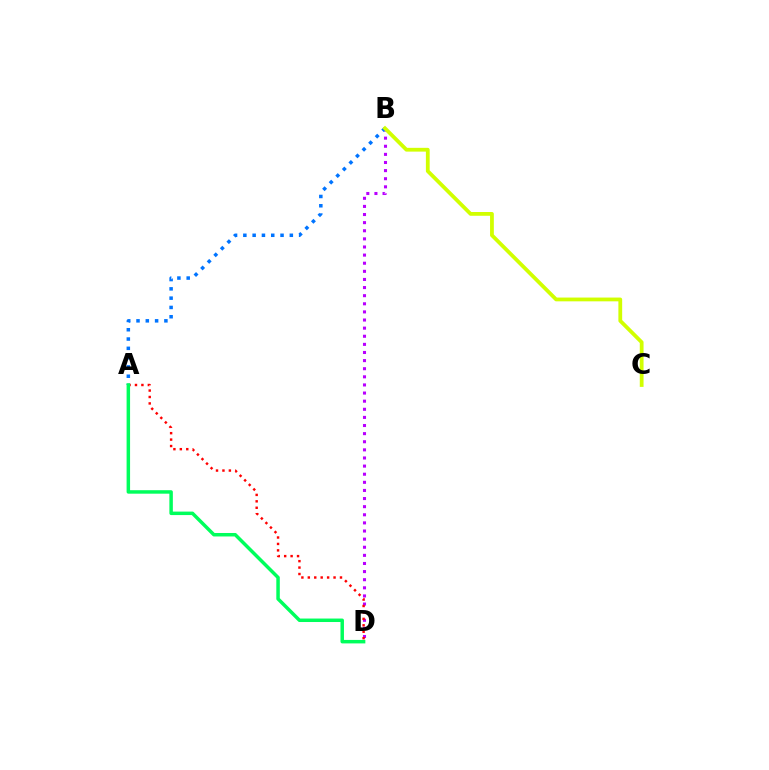{('B', 'D'): [{'color': '#b900ff', 'line_style': 'dotted', 'thickness': 2.2}], ('A', 'D'): [{'color': '#ff0000', 'line_style': 'dotted', 'thickness': 1.75}, {'color': '#00ff5c', 'line_style': 'solid', 'thickness': 2.51}], ('A', 'B'): [{'color': '#0074ff', 'line_style': 'dotted', 'thickness': 2.53}], ('B', 'C'): [{'color': '#d1ff00', 'line_style': 'solid', 'thickness': 2.72}]}